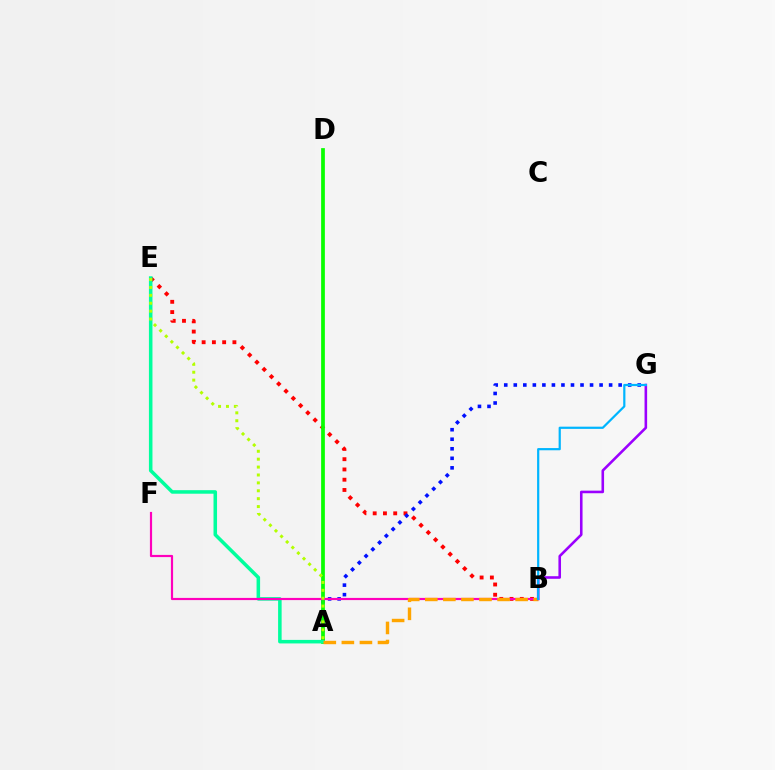{('B', 'E'): [{'color': '#ff0000', 'line_style': 'dotted', 'thickness': 2.79}], ('A', 'G'): [{'color': '#0010ff', 'line_style': 'dotted', 'thickness': 2.59}], ('A', 'D'): [{'color': '#08ff00', 'line_style': 'solid', 'thickness': 2.69}], ('A', 'E'): [{'color': '#00ff9d', 'line_style': 'solid', 'thickness': 2.54}, {'color': '#b3ff00', 'line_style': 'dotted', 'thickness': 2.15}], ('B', 'F'): [{'color': '#ff00bd', 'line_style': 'solid', 'thickness': 1.57}], ('A', 'B'): [{'color': '#ffa500', 'line_style': 'dashed', 'thickness': 2.45}], ('B', 'G'): [{'color': '#9b00ff', 'line_style': 'solid', 'thickness': 1.86}, {'color': '#00b5ff', 'line_style': 'solid', 'thickness': 1.59}]}